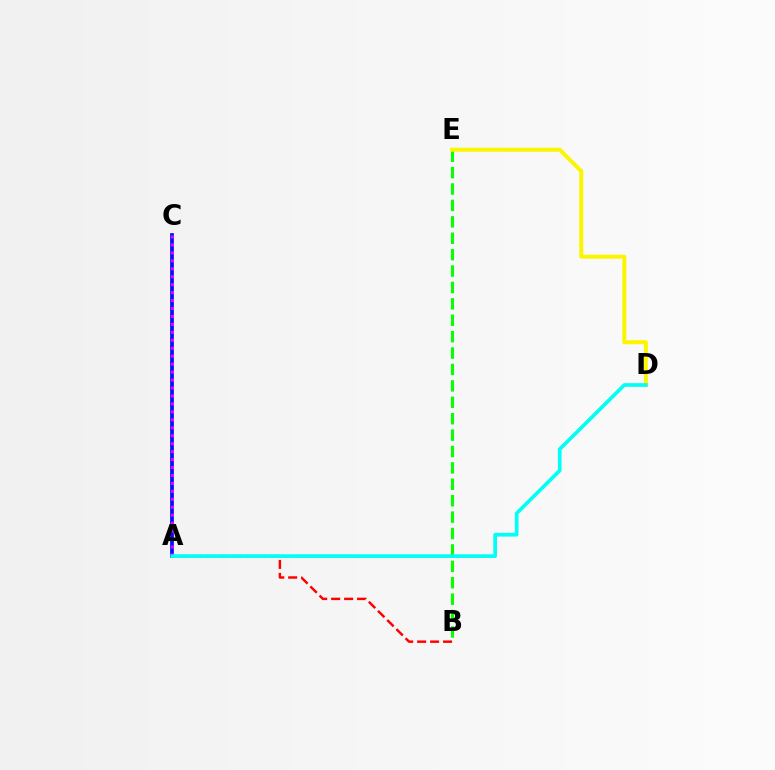{('B', 'E'): [{'color': '#08ff00', 'line_style': 'dashed', 'thickness': 2.23}], ('A', 'B'): [{'color': '#ff0000', 'line_style': 'dashed', 'thickness': 1.76}], ('A', 'C'): [{'color': '#0010ff', 'line_style': 'solid', 'thickness': 2.69}, {'color': '#ee00ff', 'line_style': 'dotted', 'thickness': 2.16}], ('D', 'E'): [{'color': '#fcf500', 'line_style': 'solid', 'thickness': 2.88}], ('A', 'D'): [{'color': '#00fff6', 'line_style': 'solid', 'thickness': 2.65}]}